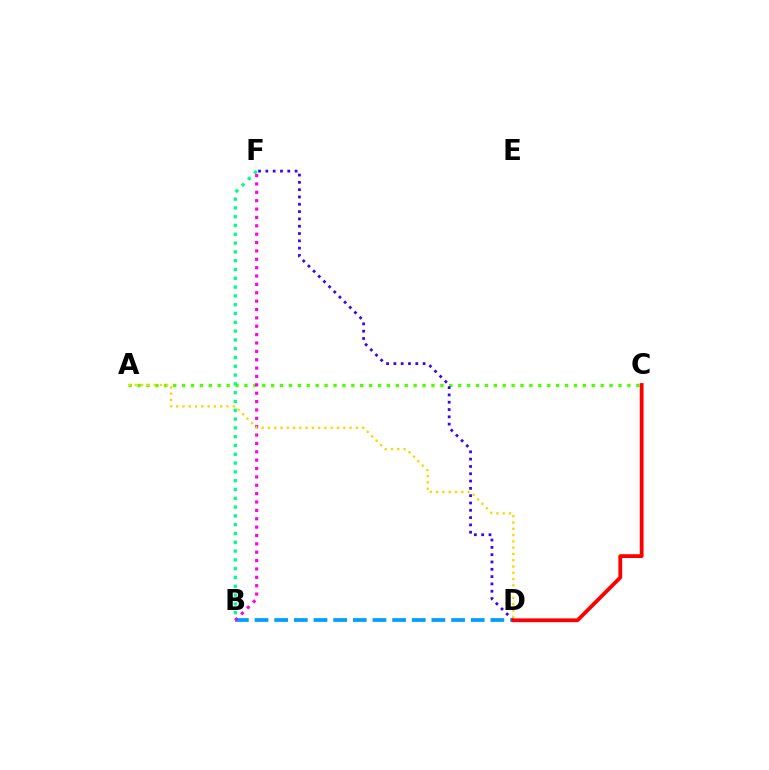{('A', 'C'): [{'color': '#4fff00', 'line_style': 'dotted', 'thickness': 2.42}], ('D', 'F'): [{'color': '#3700ff', 'line_style': 'dotted', 'thickness': 1.99}], ('B', 'D'): [{'color': '#009eff', 'line_style': 'dashed', 'thickness': 2.67}], ('B', 'F'): [{'color': '#00ff86', 'line_style': 'dotted', 'thickness': 2.39}, {'color': '#ff00ed', 'line_style': 'dotted', 'thickness': 2.27}], ('C', 'D'): [{'color': '#ff0000', 'line_style': 'solid', 'thickness': 2.74}], ('A', 'D'): [{'color': '#ffd500', 'line_style': 'dotted', 'thickness': 1.71}]}